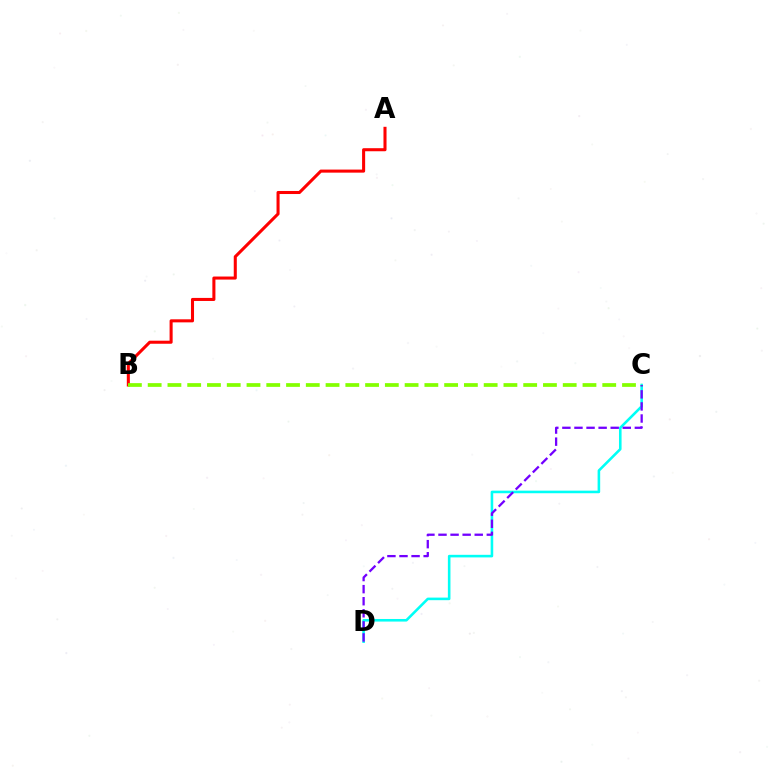{('C', 'D'): [{'color': '#00fff6', 'line_style': 'solid', 'thickness': 1.86}, {'color': '#7200ff', 'line_style': 'dashed', 'thickness': 1.64}], ('A', 'B'): [{'color': '#ff0000', 'line_style': 'solid', 'thickness': 2.2}], ('B', 'C'): [{'color': '#84ff00', 'line_style': 'dashed', 'thickness': 2.68}]}